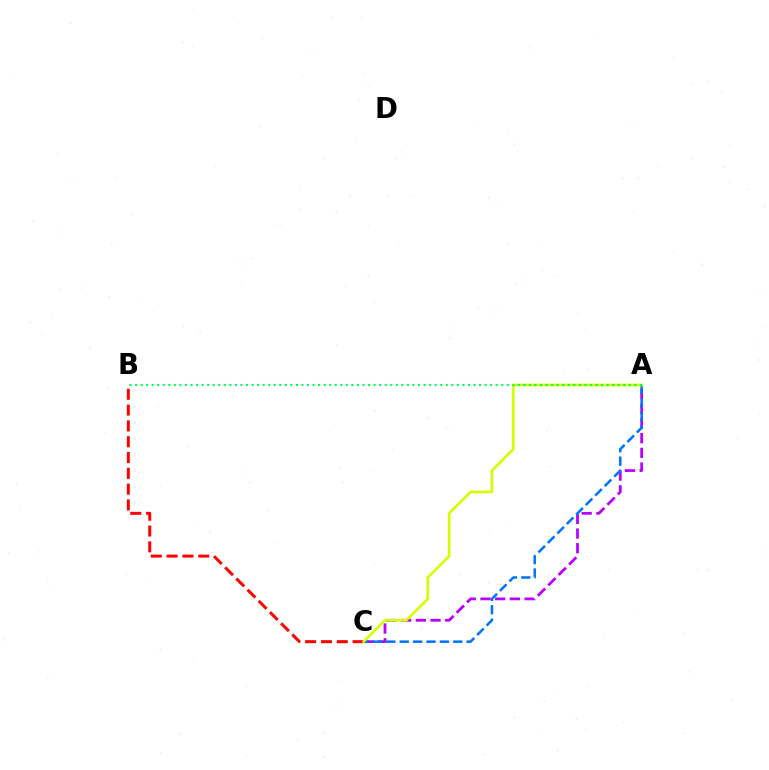{('A', 'C'): [{'color': '#b900ff', 'line_style': 'dashed', 'thickness': 2.0}, {'color': '#0074ff', 'line_style': 'dashed', 'thickness': 1.82}, {'color': '#d1ff00', 'line_style': 'solid', 'thickness': 1.89}], ('B', 'C'): [{'color': '#ff0000', 'line_style': 'dashed', 'thickness': 2.15}], ('A', 'B'): [{'color': '#00ff5c', 'line_style': 'dotted', 'thickness': 1.51}]}